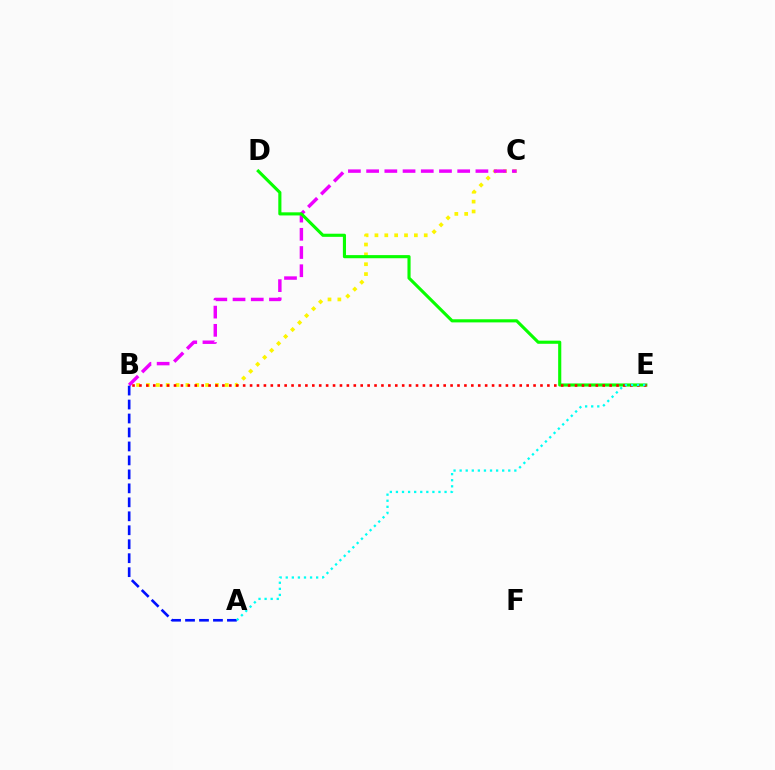{('B', 'C'): [{'color': '#fcf500', 'line_style': 'dotted', 'thickness': 2.68}, {'color': '#ee00ff', 'line_style': 'dashed', 'thickness': 2.47}], ('D', 'E'): [{'color': '#08ff00', 'line_style': 'solid', 'thickness': 2.25}], ('A', 'B'): [{'color': '#0010ff', 'line_style': 'dashed', 'thickness': 1.9}], ('B', 'E'): [{'color': '#ff0000', 'line_style': 'dotted', 'thickness': 1.88}], ('A', 'E'): [{'color': '#00fff6', 'line_style': 'dotted', 'thickness': 1.65}]}